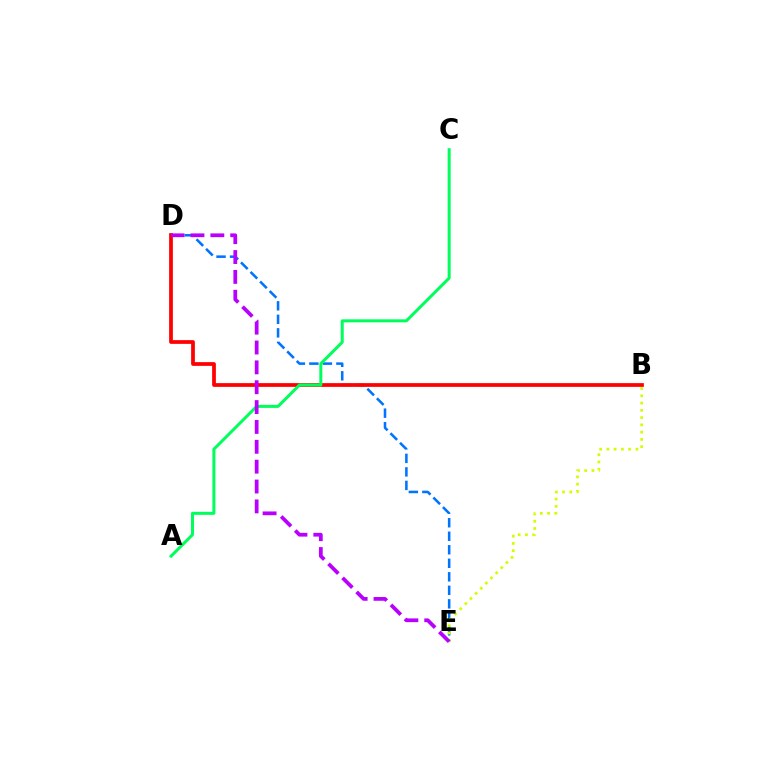{('D', 'E'): [{'color': '#0074ff', 'line_style': 'dashed', 'thickness': 1.84}, {'color': '#b900ff', 'line_style': 'dashed', 'thickness': 2.7}], ('B', 'D'): [{'color': '#ff0000', 'line_style': 'solid', 'thickness': 2.69}], ('B', 'E'): [{'color': '#d1ff00', 'line_style': 'dotted', 'thickness': 1.97}], ('A', 'C'): [{'color': '#00ff5c', 'line_style': 'solid', 'thickness': 2.17}]}